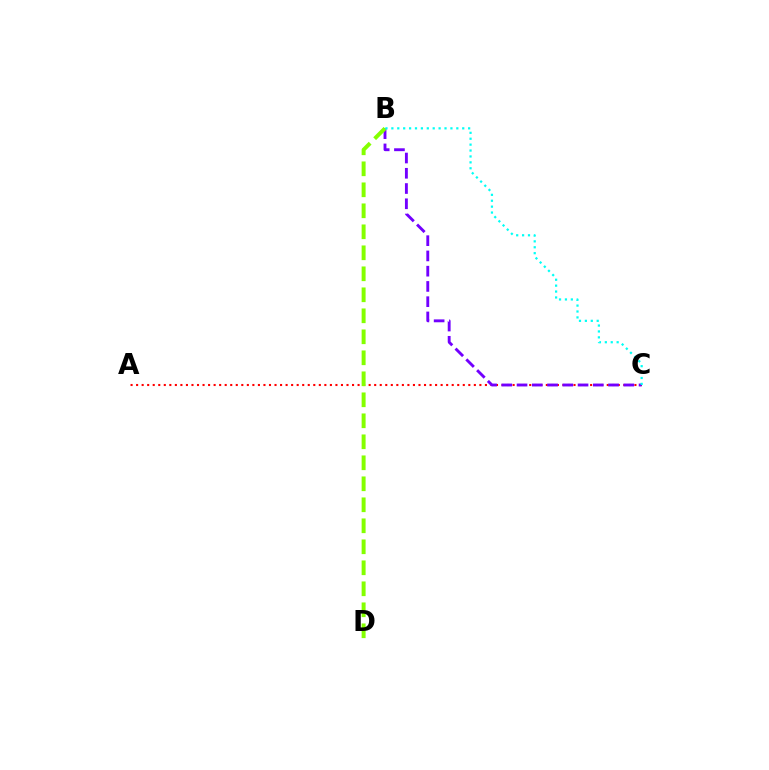{('A', 'C'): [{'color': '#ff0000', 'line_style': 'dotted', 'thickness': 1.5}], ('B', 'C'): [{'color': '#7200ff', 'line_style': 'dashed', 'thickness': 2.07}, {'color': '#00fff6', 'line_style': 'dotted', 'thickness': 1.6}], ('B', 'D'): [{'color': '#84ff00', 'line_style': 'dashed', 'thickness': 2.85}]}